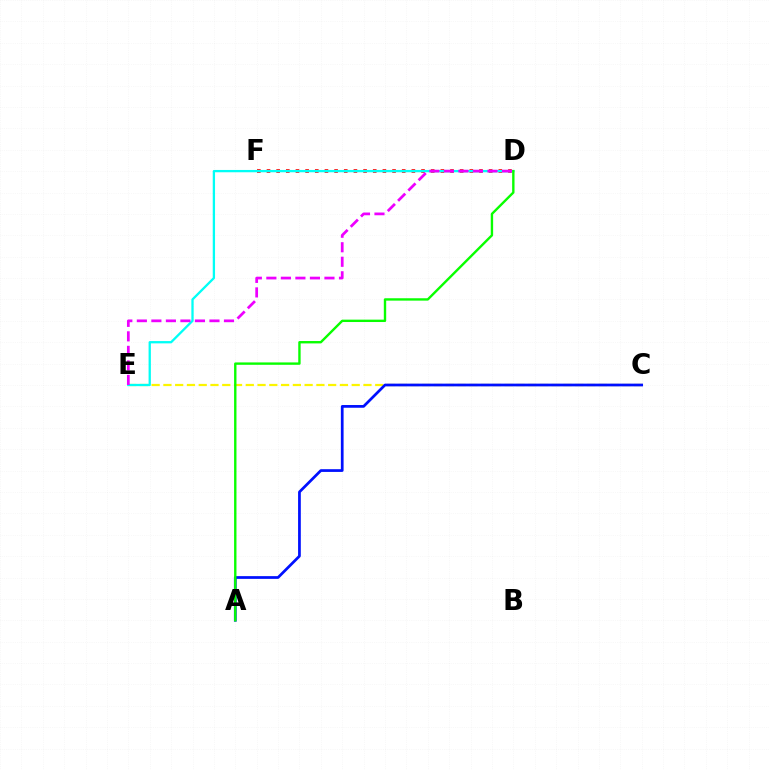{('C', 'E'): [{'color': '#fcf500', 'line_style': 'dashed', 'thickness': 1.6}], ('A', 'C'): [{'color': '#0010ff', 'line_style': 'solid', 'thickness': 1.97}], ('D', 'F'): [{'color': '#ff0000', 'line_style': 'dotted', 'thickness': 2.62}], ('D', 'E'): [{'color': '#00fff6', 'line_style': 'solid', 'thickness': 1.66}, {'color': '#ee00ff', 'line_style': 'dashed', 'thickness': 1.97}], ('A', 'D'): [{'color': '#08ff00', 'line_style': 'solid', 'thickness': 1.71}]}